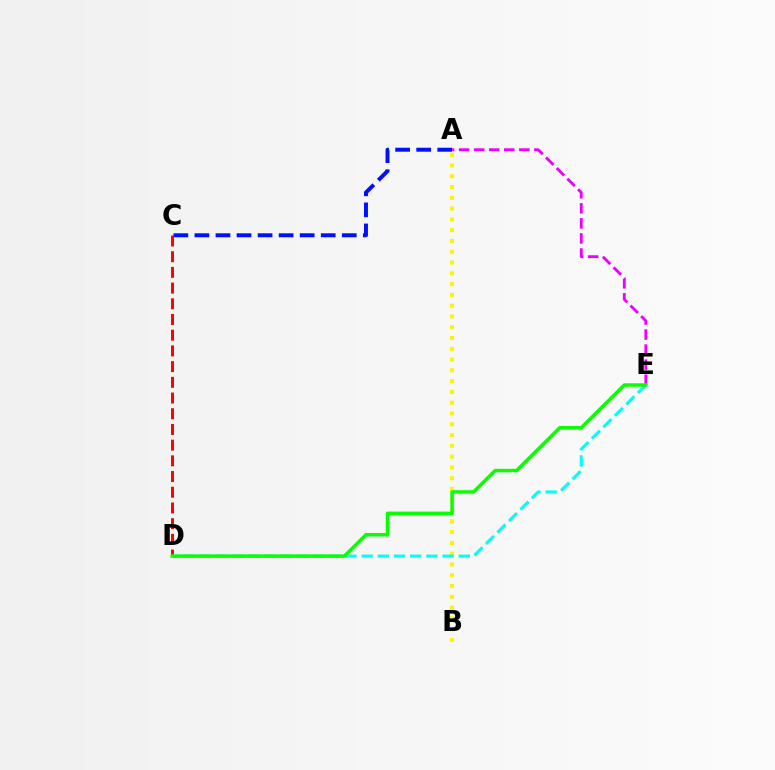{('A', 'C'): [{'color': '#0010ff', 'line_style': 'dashed', 'thickness': 2.86}], ('A', 'E'): [{'color': '#ee00ff', 'line_style': 'dashed', 'thickness': 2.05}], ('C', 'D'): [{'color': '#ff0000', 'line_style': 'dashed', 'thickness': 2.13}], ('A', 'B'): [{'color': '#fcf500', 'line_style': 'dotted', 'thickness': 2.93}], ('D', 'E'): [{'color': '#00fff6', 'line_style': 'dashed', 'thickness': 2.2}, {'color': '#08ff00', 'line_style': 'solid', 'thickness': 2.5}]}